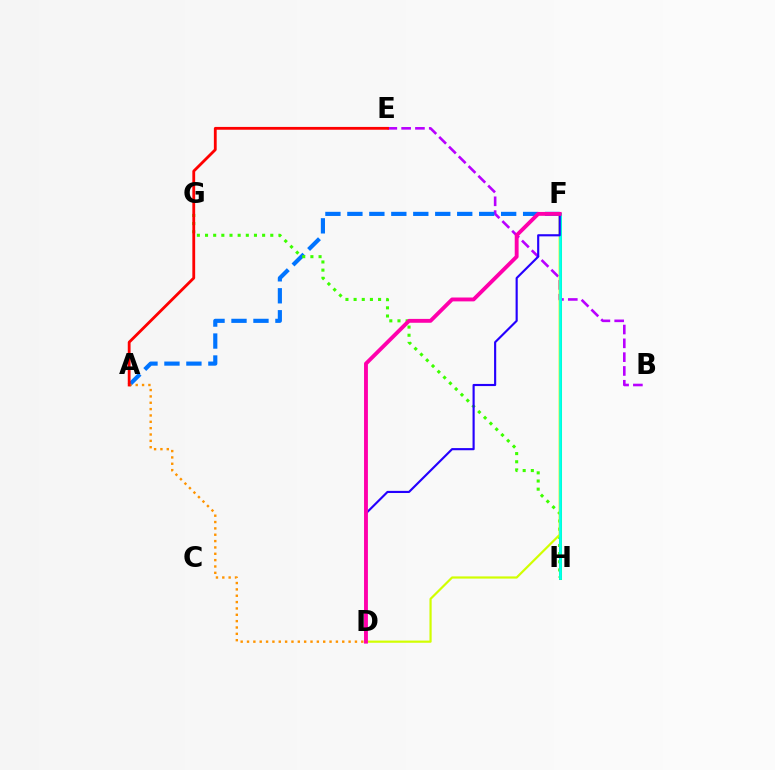{('B', 'E'): [{'color': '#b900ff', 'line_style': 'dashed', 'thickness': 1.88}], ('A', 'F'): [{'color': '#0074ff', 'line_style': 'dashed', 'thickness': 2.98}], ('F', 'H'): [{'color': '#00ff5c', 'line_style': 'solid', 'thickness': 2.18}, {'color': '#00fff6', 'line_style': 'solid', 'thickness': 1.83}], ('A', 'D'): [{'color': '#ff9400', 'line_style': 'dotted', 'thickness': 1.72}], ('G', 'H'): [{'color': '#3dff00', 'line_style': 'dotted', 'thickness': 2.22}], ('D', 'F'): [{'color': '#d1ff00', 'line_style': 'solid', 'thickness': 1.58}, {'color': '#2500ff', 'line_style': 'solid', 'thickness': 1.54}, {'color': '#ff00ac', 'line_style': 'solid', 'thickness': 2.79}], ('A', 'E'): [{'color': '#ff0000', 'line_style': 'solid', 'thickness': 2.03}]}